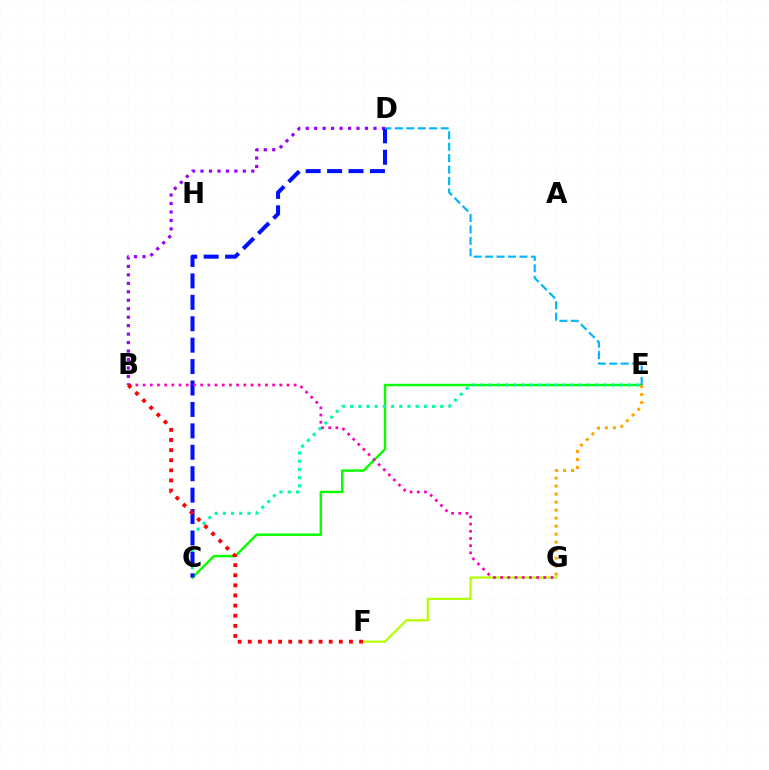{('B', 'D'): [{'color': '#9b00ff', 'line_style': 'dotted', 'thickness': 2.3}], ('C', 'E'): [{'color': '#08ff00', 'line_style': 'solid', 'thickness': 1.76}, {'color': '#00ff9d', 'line_style': 'dotted', 'thickness': 2.23}], ('F', 'G'): [{'color': '#b3ff00', 'line_style': 'solid', 'thickness': 1.59}], ('C', 'D'): [{'color': '#0010ff', 'line_style': 'dashed', 'thickness': 2.91}], ('D', 'E'): [{'color': '#00b5ff', 'line_style': 'dashed', 'thickness': 1.56}], ('B', 'G'): [{'color': '#ff00bd', 'line_style': 'dotted', 'thickness': 1.95}], ('B', 'F'): [{'color': '#ff0000', 'line_style': 'dotted', 'thickness': 2.75}], ('E', 'G'): [{'color': '#ffa500', 'line_style': 'dotted', 'thickness': 2.17}]}